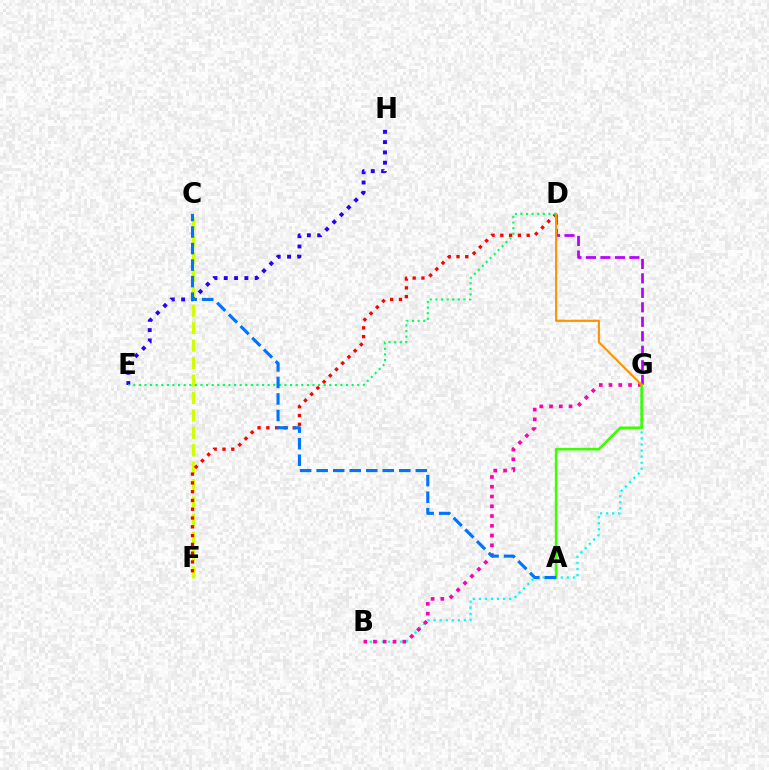{('C', 'F'): [{'color': '#d1ff00', 'line_style': 'dashed', 'thickness': 2.37}], ('B', 'G'): [{'color': '#00fff6', 'line_style': 'dotted', 'thickness': 1.65}, {'color': '#ff00ac', 'line_style': 'dotted', 'thickness': 2.65}], ('E', 'H'): [{'color': '#2500ff', 'line_style': 'dotted', 'thickness': 2.8}], ('D', 'F'): [{'color': '#ff0000', 'line_style': 'dotted', 'thickness': 2.39}], ('D', 'G'): [{'color': '#b900ff', 'line_style': 'dashed', 'thickness': 1.97}, {'color': '#ff9400', 'line_style': 'solid', 'thickness': 1.55}], ('A', 'G'): [{'color': '#3dff00', 'line_style': 'solid', 'thickness': 1.88}], ('D', 'E'): [{'color': '#00ff5c', 'line_style': 'dotted', 'thickness': 1.52}], ('A', 'C'): [{'color': '#0074ff', 'line_style': 'dashed', 'thickness': 2.25}]}